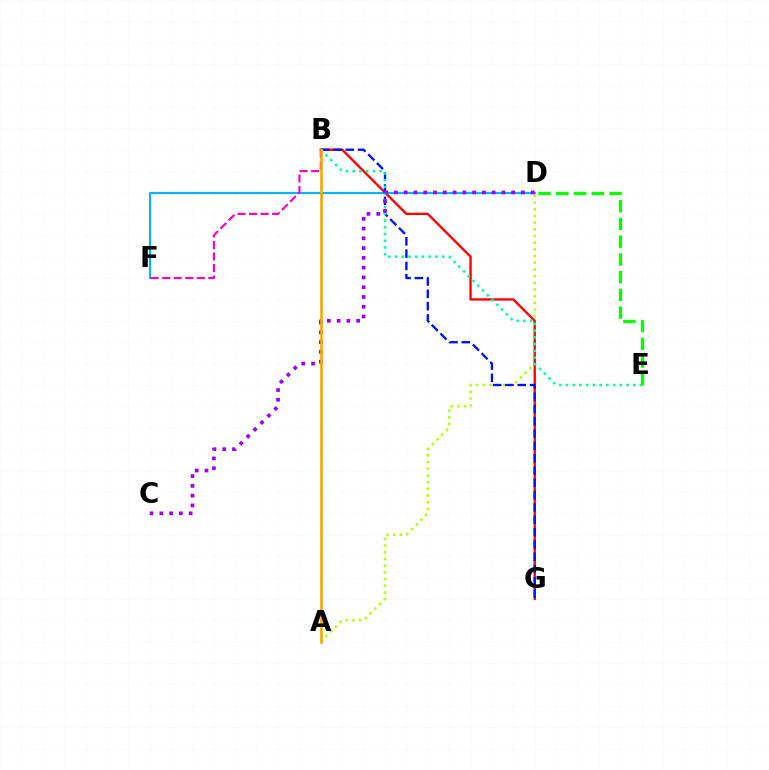{('A', 'D'): [{'color': '#b3ff00', 'line_style': 'dotted', 'thickness': 1.82}], ('D', 'F'): [{'color': '#00b5ff', 'line_style': 'solid', 'thickness': 1.56}], ('D', 'E'): [{'color': '#08ff00', 'line_style': 'dashed', 'thickness': 2.41}], ('B', 'F'): [{'color': '#ff00bd', 'line_style': 'dashed', 'thickness': 1.57}], ('B', 'G'): [{'color': '#ff0000', 'line_style': 'solid', 'thickness': 1.7}, {'color': '#0010ff', 'line_style': 'dashed', 'thickness': 1.67}], ('B', 'E'): [{'color': '#00ff9d', 'line_style': 'dotted', 'thickness': 1.83}], ('C', 'D'): [{'color': '#9b00ff', 'line_style': 'dotted', 'thickness': 2.65}], ('A', 'B'): [{'color': '#ffa500', 'line_style': 'solid', 'thickness': 1.88}]}